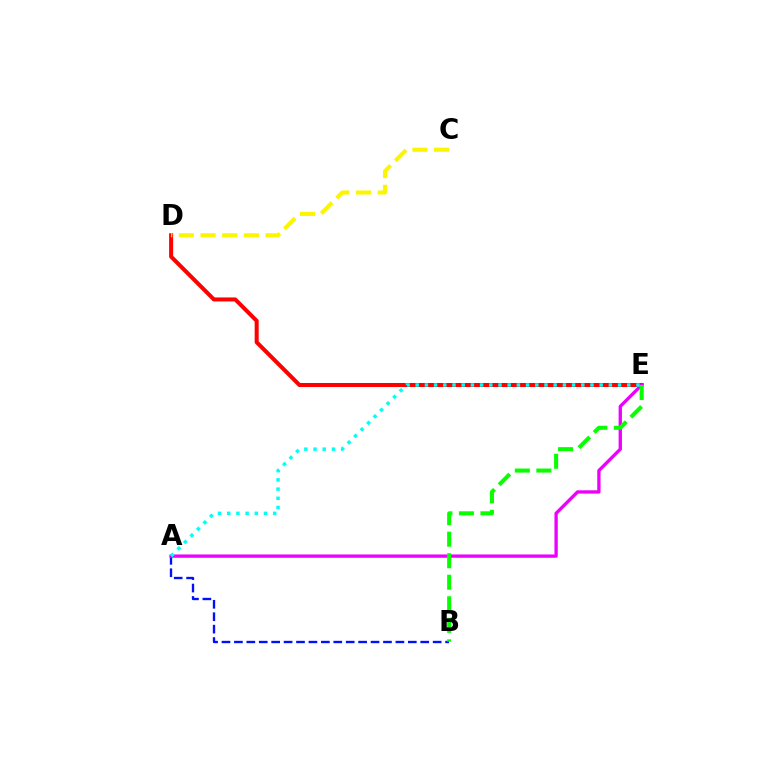{('D', 'E'): [{'color': '#ff0000', 'line_style': 'solid', 'thickness': 2.9}], ('A', 'B'): [{'color': '#0010ff', 'line_style': 'dashed', 'thickness': 1.69}], ('A', 'E'): [{'color': '#ee00ff', 'line_style': 'solid', 'thickness': 2.39}, {'color': '#00fff6', 'line_style': 'dotted', 'thickness': 2.5}], ('B', 'E'): [{'color': '#08ff00', 'line_style': 'dashed', 'thickness': 2.93}], ('C', 'D'): [{'color': '#fcf500', 'line_style': 'dashed', 'thickness': 2.94}]}